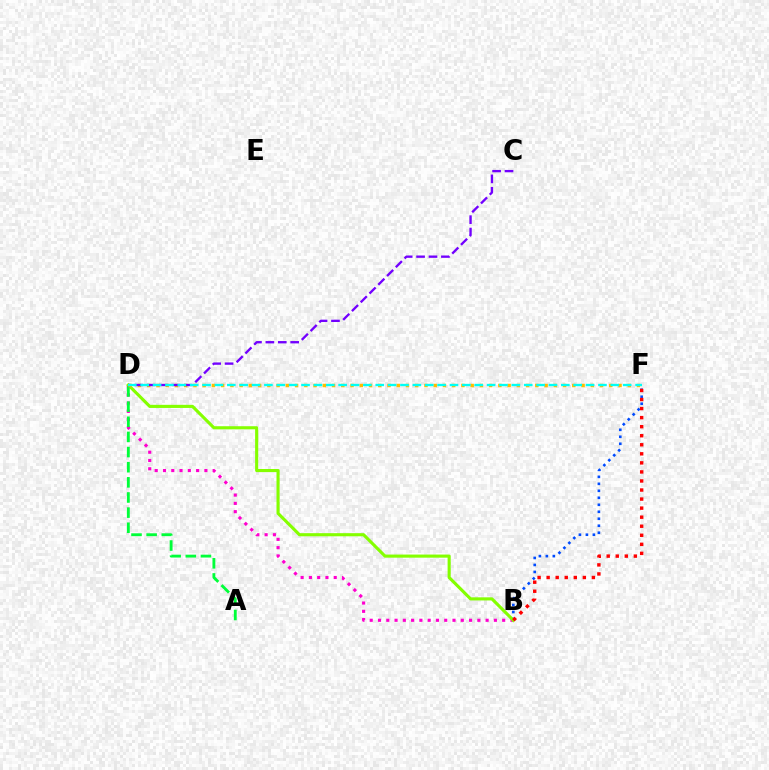{('B', 'D'): [{'color': '#ff00cf', 'line_style': 'dotted', 'thickness': 2.25}, {'color': '#84ff00', 'line_style': 'solid', 'thickness': 2.24}], ('B', 'F'): [{'color': '#004bff', 'line_style': 'dotted', 'thickness': 1.9}, {'color': '#ff0000', 'line_style': 'dotted', 'thickness': 2.46}], ('A', 'D'): [{'color': '#00ff39', 'line_style': 'dashed', 'thickness': 2.06}], ('D', 'F'): [{'color': '#ffbd00', 'line_style': 'dotted', 'thickness': 2.51}, {'color': '#00fff6', 'line_style': 'dashed', 'thickness': 1.68}], ('C', 'D'): [{'color': '#7200ff', 'line_style': 'dashed', 'thickness': 1.69}]}